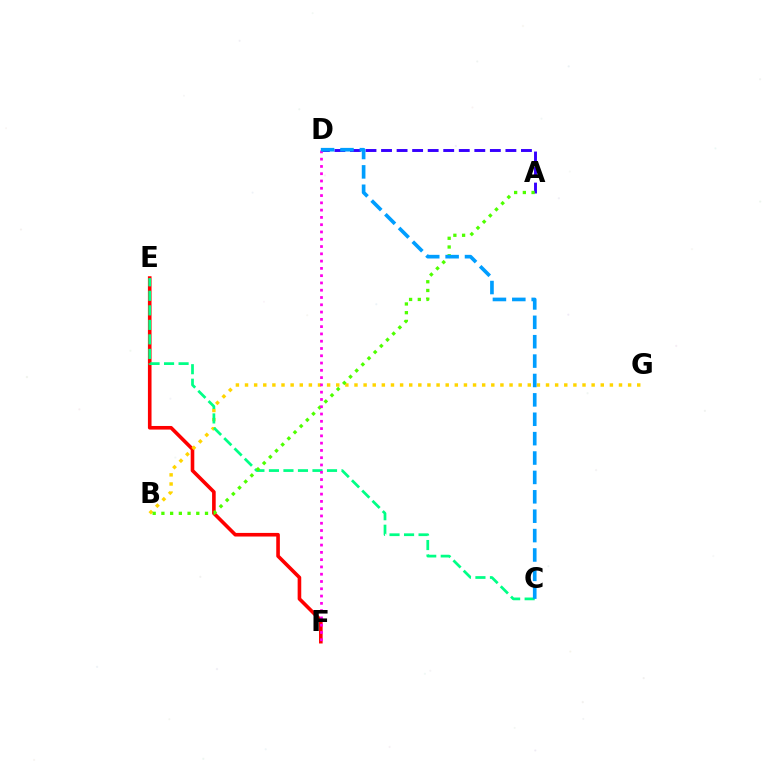{('E', 'F'): [{'color': '#ff0000', 'line_style': 'solid', 'thickness': 2.6}], ('A', 'D'): [{'color': '#3700ff', 'line_style': 'dashed', 'thickness': 2.11}], ('B', 'G'): [{'color': '#ffd500', 'line_style': 'dotted', 'thickness': 2.48}], ('C', 'E'): [{'color': '#00ff86', 'line_style': 'dashed', 'thickness': 1.97}], ('A', 'B'): [{'color': '#4fff00', 'line_style': 'dotted', 'thickness': 2.37}], ('D', 'F'): [{'color': '#ff00ed', 'line_style': 'dotted', 'thickness': 1.98}], ('C', 'D'): [{'color': '#009eff', 'line_style': 'dashed', 'thickness': 2.63}]}